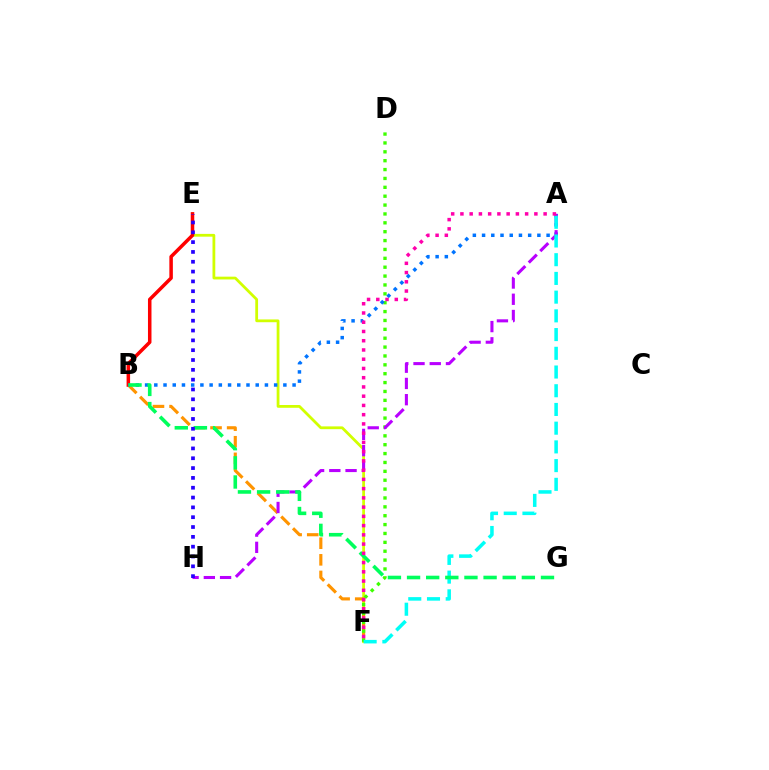{('E', 'F'): [{'color': '#d1ff00', 'line_style': 'solid', 'thickness': 2.0}], ('B', 'F'): [{'color': '#ff9400', 'line_style': 'dashed', 'thickness': 2.26}], ('D', 'F'): [{'color': '#3dff00', 'line_style': 'dotted', 'thickness': 2.41}], ('B', 'E'): [{'color': '#ff0000', 'line_style': 'solid', 'thickness': 2.53}], ('A', 'B'): [{'color': '#0074ff', 'line_style': 'dotted', 'thickness': 2.5}], ('A', 'H'): [{'color': '#b900ff', 'line_style': 'dashed', 'thickness': 2.21}], ('A', 'F'): [{'color': '#00fff6', 'line_style': 'dashed', 'thickness': 2.54}, {'color': '#ff00ac', 'line_style': 'dotted', 'thickness': 2.51}], ('B', 'G'): [{'color': '#00ff5c', 'line_style': 'dashed', 'thickness': 2.6}], ('E', 'H'): [{'color': '#2500ff', 'line_style': 'dotted', 'thickness': 2.67}]}